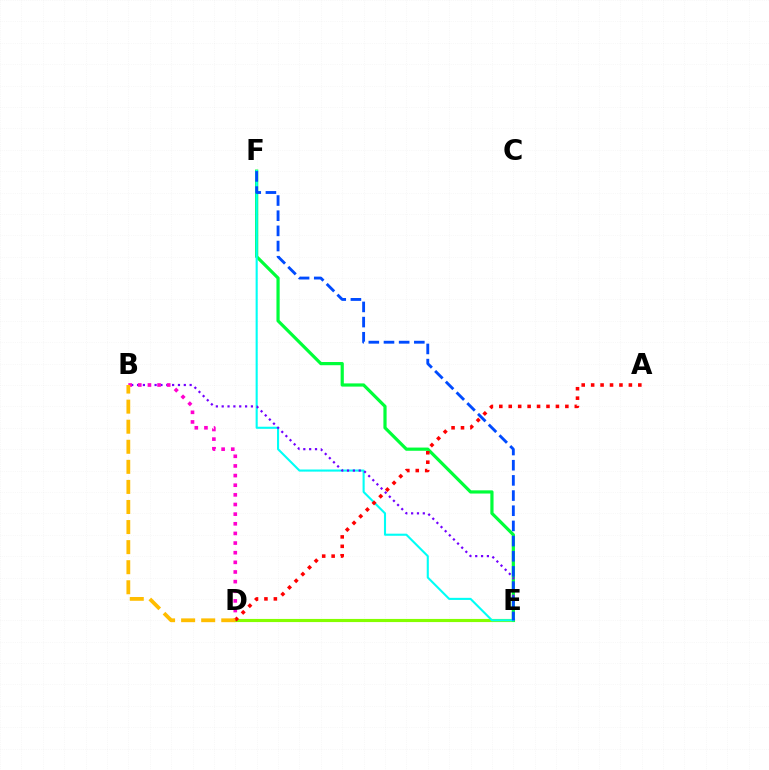{('D', 'E'): [{'color': '#84ff00', 'line_style': 'solid', 'thickness': 2.26}], ('E', 'F'): [{'color': '#00ff39', 'line_style': 'solid', 'thickness': 2.3}, {'color': '#00fff6', 'line_style': 'solid', 'thickness': 1.51}, {'color': '#004bff', 'line_style': 'dashed', 'thickness': 2.06}], ('B', 'E'): [{'color': '#7200ff', 'line_style': 'dotted', 'thickness': 1.59}], ('B', 'D'): [{'color': '#ff00cf', 'line_style': 'dotted', 'thickness': 2.62}, {'color': '#ffbd00', 'line_style': 'dashed', 'thickness': 2.73}], ('A', 'D'): [{'color': '#ff0000', 'line_style': 'dotted', 'thickness': 2.56}]}